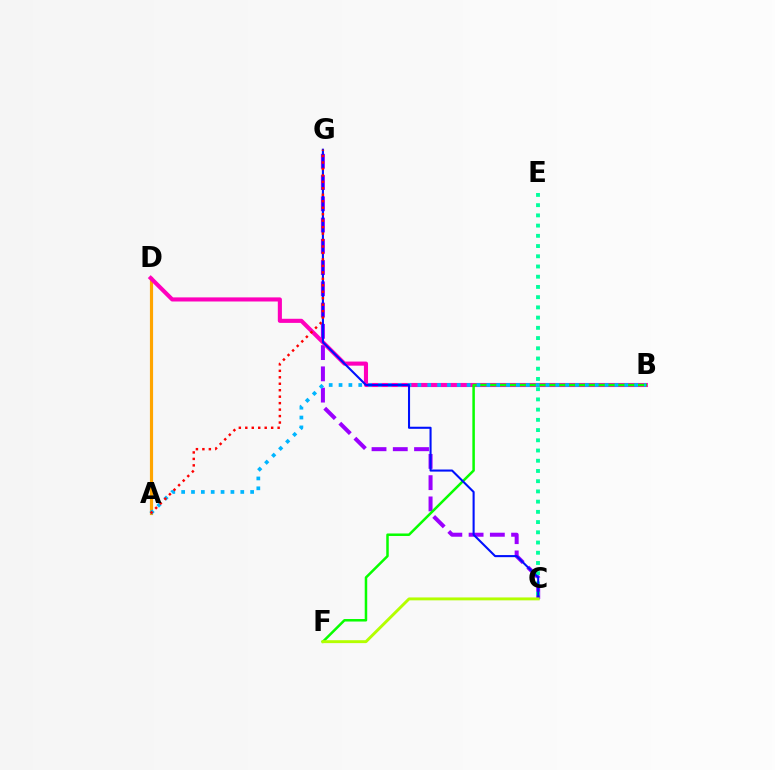{('A', 'D'): [{'color': '#ffa500', 'line_style': 'solid', 'thickness': 2.27}], ('C', 'G'): [{'color': '#9b00ff', 'line_style': 'dashed', 'thickness': 2.89}, {'color': '#0010ff', 'line_style': 'solid', 'thickness': 1.5}], ('B', 'D'): [{'color': '#ff00bd', 'line_style': 'solid', 'thickness': 2.96}], ('C', 'E'): [{'color': '#00ff9d', 'line_style': 'dotted', 'thickness': 2.78}], ('B', 'F'): [{'color': '#08ff00', 'line_style': 'solid', 'thickness': 1.81}], ('A', 'B'): [{'color': '#00b5ff', 'line_style': 'dotted', 'thickness': 2.68}], ('A', 'G'): [{'color': '#ff0000', 'line_style': 'dotted', 'thickness': 1.76}], ('C', 'F'): [{'color': '#b3ff00', 'line_style': 'solid', 'thickness': 2.09}]}